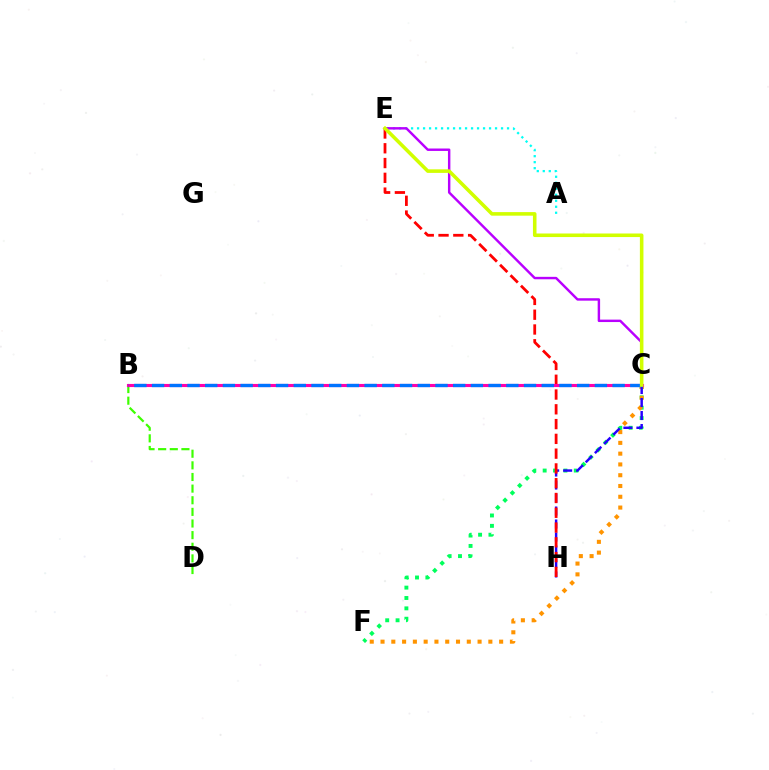{('C', 'F'): [{'color': '#00ff5c', 'line_style': 'dotted', 'thickness': 2.82}, {'color': '#ff9400', 'line_style': 'dotted', 'thickness': 2.93}], ('C', 'H'): [{'color': '#2500ff', 'line_style': 'dashed', 'thickness': 1.77}], ('E', 'H'): [{'color': '#ff0000', 'line_style': 'dashed', 'thickness': 2.01}], ('A', 'E'): [{'color': '#00fff6', 'line_style': 'dotted', 'thickness': 1.63}], ('B', 'D'): [{'color': '#3dff00', 'line_style': 'dashed', 'thickness': 1.58}], ('B', 'C'): [{'color': '#ff00ac', 'line_style': 'solid', 'thickness': 2.24}, {'color': '#0074ff', 'line_style': 'dashed', 'thickness': 2.41}], ('C', 'E'): [{'color': '#b900ff', 'line_style': 'solid', 'thickness': 1.75}, {'color': '#d1ff00', 'line_style': 'solid', 'thickness': 2.57}]}